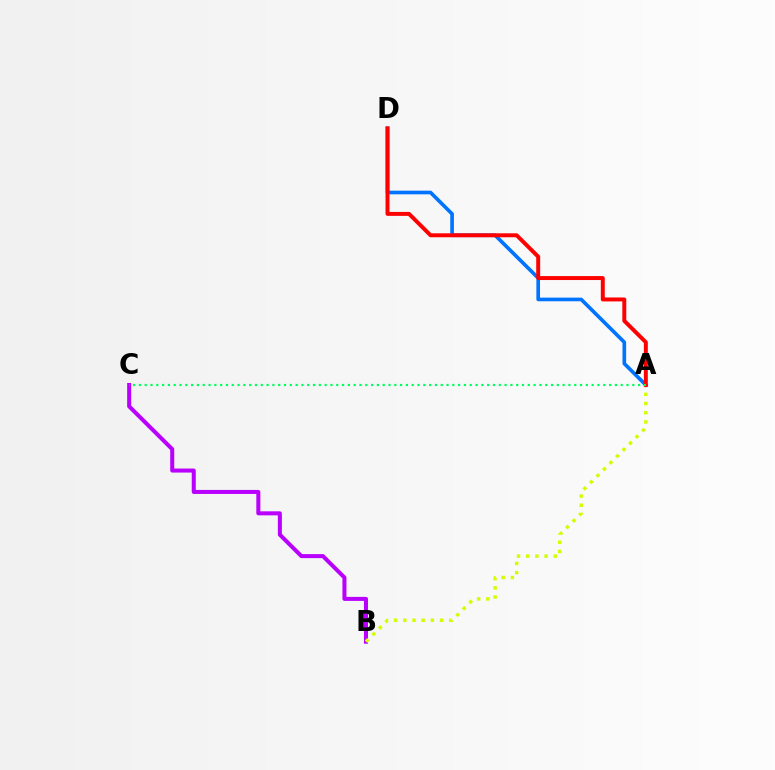{('B', 'C'): [{'color': '#b900ff', 'line_style': 'solid', 'thickness': 2.9}], ('A', 'B'): [{'color': '#d1ff00', 'line_style': 'dotted', 'thickness': 2.5}], ('A', 'D'): [{'color': '#0074ff', 'line_style': 'solid', 'thickness': 2.63}, {'color': '#ff0000', 'line_style': 'solid', 'thickness': 2.85}], ('A', 'C'): [{'color': '#00ff5c', 'line_style': 'dotted', 'thickness': 1.58}]}